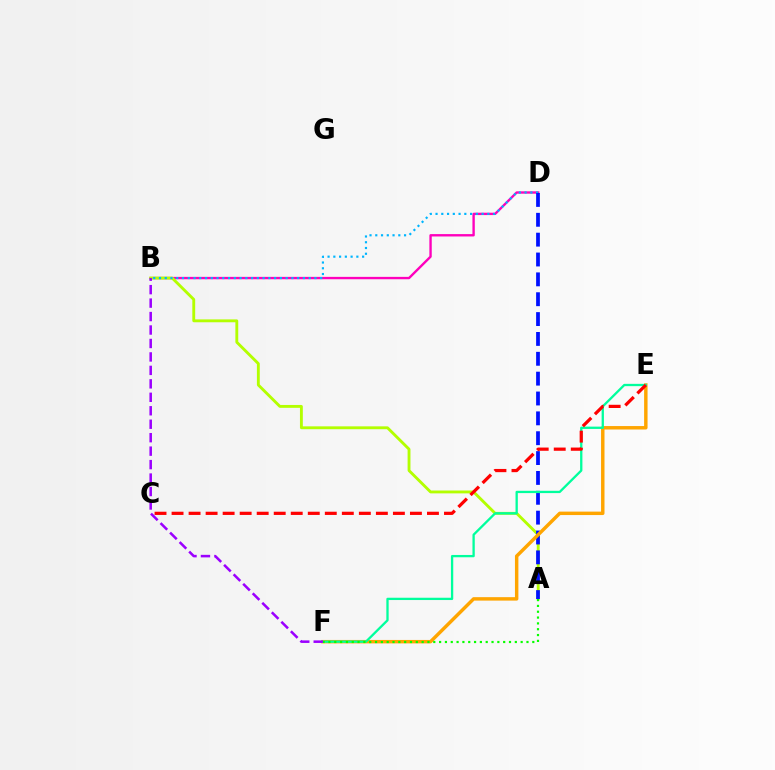{('B', 'D'): [{'color': '#ff00bd', 'line_style': 'solid', 'thickness': 1.71}, {'color': '#00b5ff', 'line_style': 'dotted', 'thickness': 1.56}], ('A', 'B'): [{'color': '#b3ff00', 'line_style': 'solid', 'thickness': 2.06}], ('A', 'D'): [{'color': '#0010ff', 'line_style': 'dashed', 'thickness': 2.7}], ('E', 'F'): [{'color': '#ffa500', 'line_style': 'solid', 'thickness': 2.48}, {'color': '#00ff9d', 'line_style': 'solid', 'thickness': 1.66}], ('C', 'E'): [{'color': '#ff0000', 'line_style': 'dashed', 'thickness': 2.31}], ('A', 'F'): [{'color': '#08ff00', 'line_style': 'dotted', 'thickness': 1.58}], ('B', 'F'): [{'color': '#9b00ff', 'line_style': 'dashed', 'thickness': 1.83}]}